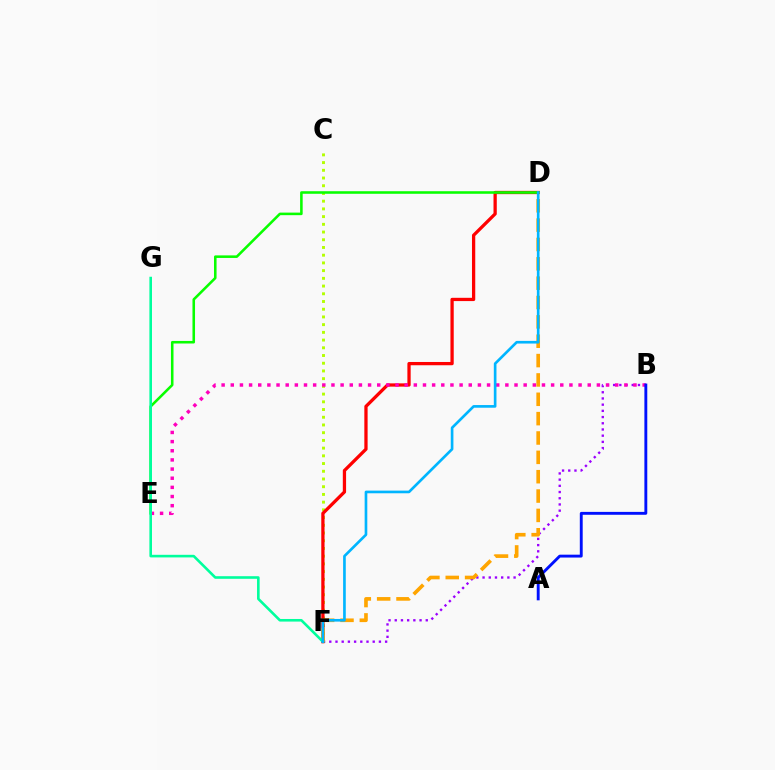{('B', 'F'): [{'color': '#9b00ff', 'line_style': 'dotted', 'thickness': 1.69}], ('C', 'F'): [{'color': '#b3ff00', 'line_style': 'dotted', 'thickness': 2.1}], ('D', 'F'): [{'color': '#ff0000', 'line_style': 'solid', 'thickness': 2.36}, {'color': '#ffa500', 'line_style': 'dashed', 'thickness': 2.63}, {'color': '#00b5ff', 'line_style': 'solid', 'thickness': 1.91}], ('D', 'E'): [{'color': '#08ff00', 'line_style': 'solid', 'thickness': 1.85}], ('B', 'E'): [{'color': '#ff00bd', 'line_style': 'dotted', 'thickness': 2.49}], ('F', 'G'): [{'color': '#00ff9d', 'line_style': 'solid', 'thickness': 1.88}], ('A', 'B'): [{'color': '#0010ff', 'line_style': 'solid', 'thickness': 2.08}]}